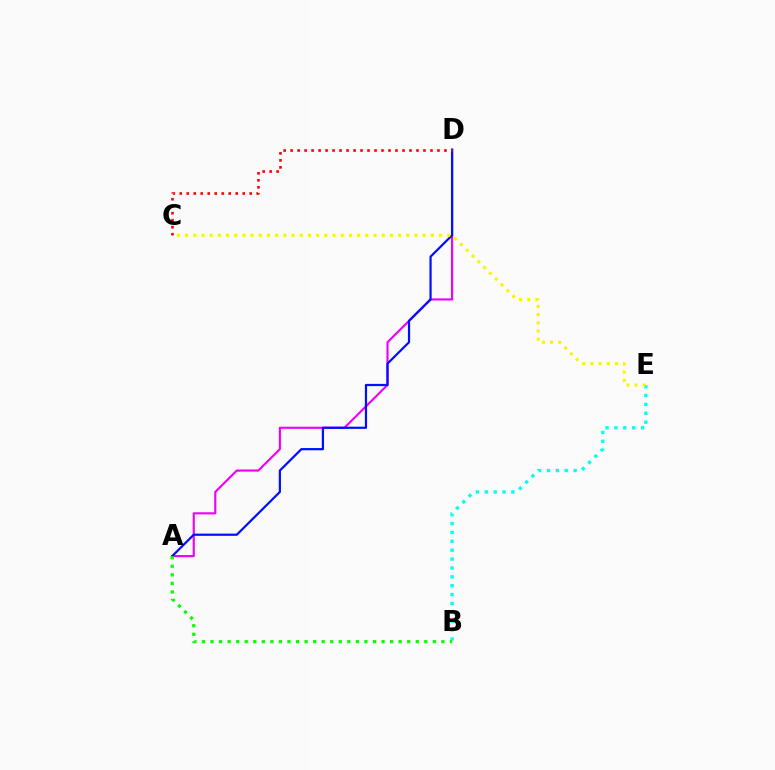{('A', 'D'): [{'color': '#ee00ff', 'line_style': 'solid', 'thickness': 1.55}, {'color': '#0010ff', 'line_style': 'solid', 'thickness': 1.6}], ('B', 'E'): [{'color': '#00fff6', 'line_style': 'dotted', 'thickness': 2.41}], ('C', 'D'): [{'color': '#ff0000', 'line_style': 'dotted', 'thickness': 1.9}], ('A', 'B'): [{'color': '#08ff00', 'line_style': 'dotted', 'thickness': 2.32}], ('C', 'E'): [{'color': '#fcf500', 'line_style': 'dotted', 'thickness': 2.23}]}